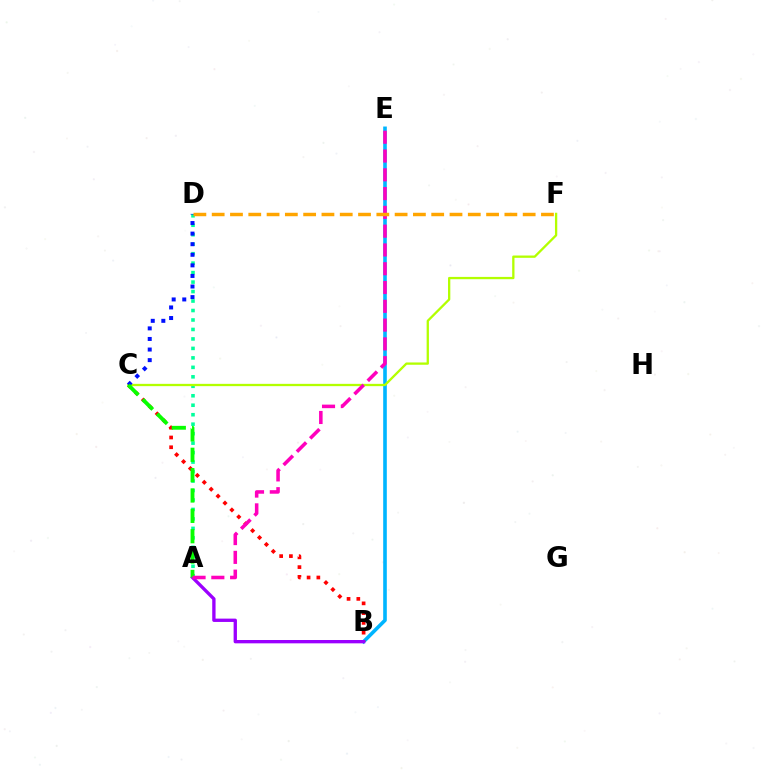{('B', 'E'): [{'color': '#00b5ff', 'line_style': 'solid', 'thickness': 2.6}], ('A', 'D'): [{'color': '#00ff9d', 'line_style': 'dotted', 'thickness': 2.57}], ('B', 'C'): [{'color': '#ff0000', 'line_style': 'dotted', 'thickness': 2.65}], ('A', 'B'): [{'color': '#9b00ff', 'line_style': 'solid', 'thickness': 2.4}], ('C', 'F'): [{'color': '#b3ff00', 'line_style': 'solid', 'thickness': 1.66}], ('C', 'D'): [{'color': '#0010ff', 'line_style': 'dotted', 'thickness': 2.87}], ('A', 'C'): [{'color': '#08ff00', 'line_style': 'dashed', 'thickness': 2.77}], ('A', 'E'): [{'color': '#ff00bd', 'line_style': 'dashed', 'thickness': 2.55}], ('D', 'F'): [{'color': '#ffa500', 'line_style': 'dashed', 'thickness': 2.49}]}